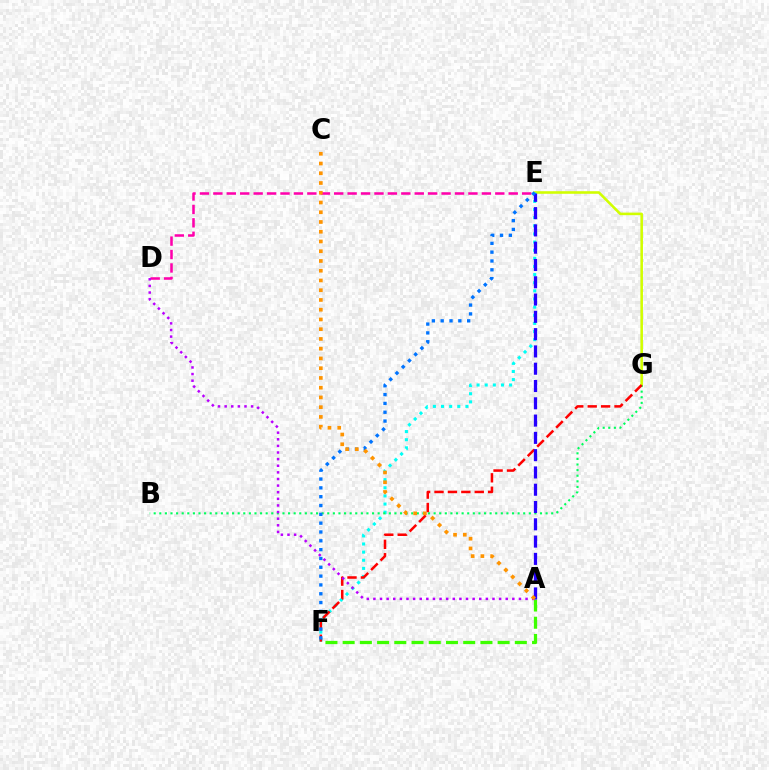{('E', 'G'): [{'color': '#d1ff00', 'line_style': 'solid', 'thickness': 1.85}], ('E', 'F'): [{'color': '#00fff6', 'line_style': 'dotted', 'thickness': 2.21}, {'color': '#0074ff', 'line_style': 'dotted', 'thickness': 2.4}], ('B', 'G'): [{'color': '#00ff5c', 'line_style': 'dotted', 'thickness': 1.52}], ('D', 'E'): [{'color': '#ff00ac', 'line_style': 'dashed', 'thickness': 1.82}], ('A', 'F'): [{'color': '#3dff00', 'line_style': 'dashed', 'thickness': 2.34}], ('F', 'G'): [{'color': '#ff0000', 'line_style': 'dashed', 'thickness': 1.82}], ('A', 'E'): [{'color': '#2500ff', 'line_style': 'dashed', 'thickness': 2.35}], ('A', 'D'): [{'color': '#b900ff', 'line_style': 'dotted', 'thickness': 1.8}], ('A', 'C'): [{'color': '#ff9400', 'line_style': 'dotted', 'thickness': 2.65}]}